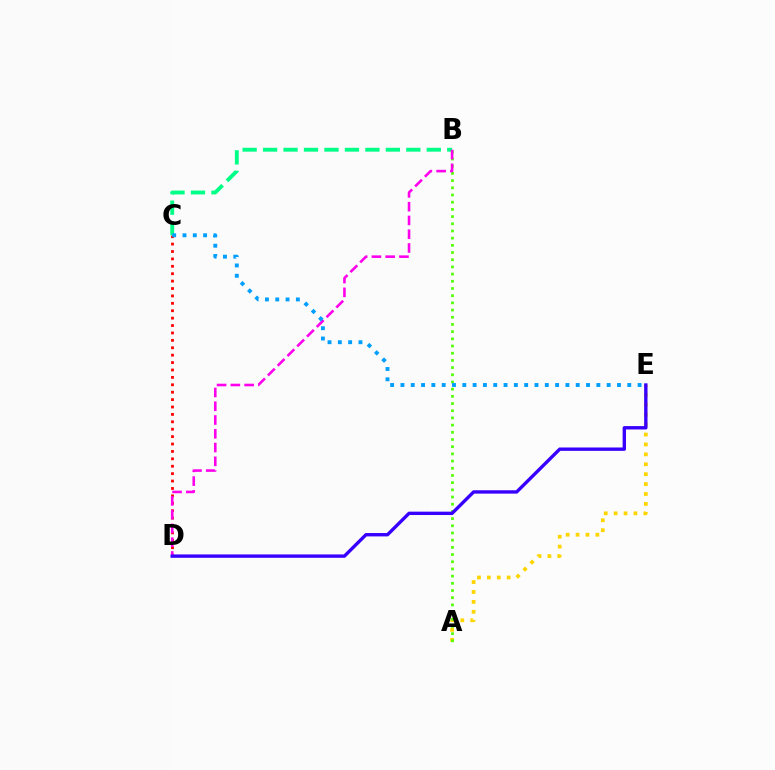{('A', 'E'): [{'color': '#ffd500', 'line_style': 'dotted', 'thickness': 2.69}], ('C', 'D'): [{'color': '#ff0000', 'line_style': 'dotted', 'thickness': 2.01}], ('A', 'B'): [{'color': '#4fff00', 'line_style': 'dotted', 'thickness': 1.95}], ('B', 'C'): [{'color': '#00ff86', 'line_style': 'dashed', 'thickness': 2.78}], ('B', 'D'): [{'color': '#ff00ed', 'line_style': 'dashed', 'thickness': 1.87}], ('D', 'E'): [{'color': '#3700ff', 'line_style': 'solid', 'thickness': 2.42}], ('C', 'E'): [{'color': '#009eff', 'line_style': 'dotted', 'thickness': 2.8}]}